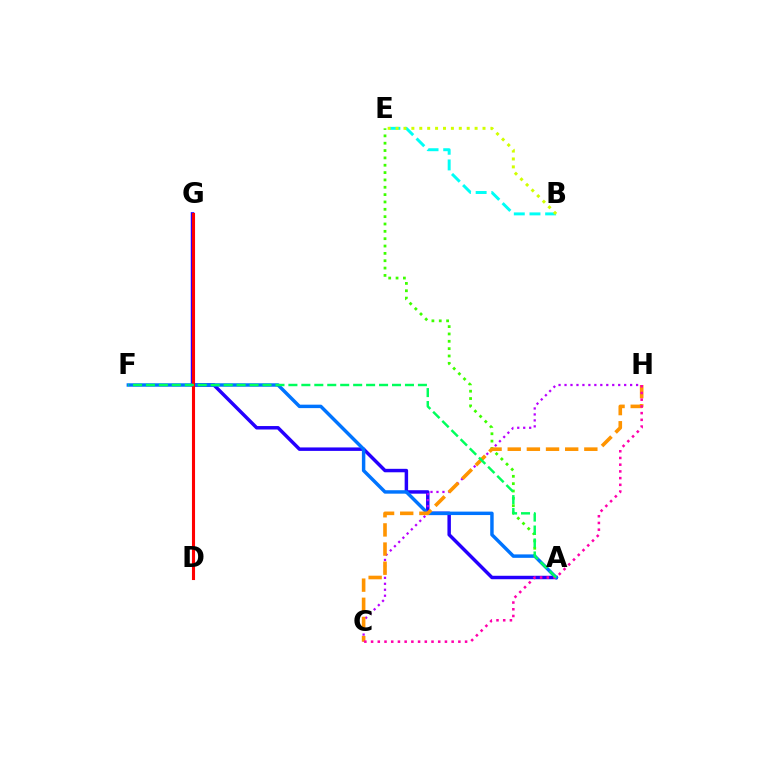{('A', 'G'): [{'color': '#2500ff', 'line_style': 'solid', 'thickness': 2.49}], ('A', 'E'): [{'color': '#3dff00', 'line_style': 'dotted', 'thickness': 2.0}], ('A', 'F'): [{'color': '#0074ff', 'line_style': 'solid', 'thickness': 2.48}, {'color': '#00ff5c', 'line_style': 'dashed', 'thickness': 1.76}], ('C', 'H'): [{'color': '#b900ff', 'line_style': 'dotted', 'thickness': 1.62}, {'color': '#ff9400', 'line_style': 'dashed', 'thickness': 2.6}, {'color': '#ff00ac', 'line_style': 'dotted', 'thickness': 1.82}], ('B', 'E'): [{'color': '#00fff6', 'line_style': 'dashed', 'thickness': 2.13}, {'color': '#d1ff00', 'line_style': 'dotted', 'thickness': 2.15}], ('D', 'G'): [{'color': '#ff0000', 'line_style': 'solid', 'thickness': 2.23}]}